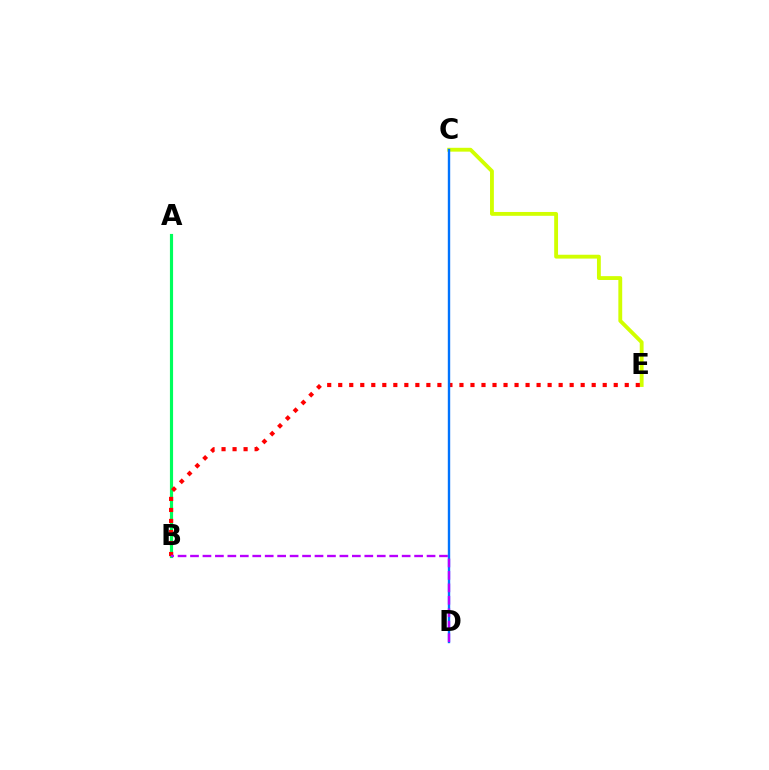{('A', 'B'): [{'color': '#00ff5c', 'line_style': 'solid', 'thickness': 2.27}], ('C', 'E'): [{'color': '#d1ff00', 'line_style': 'solid', 'thickness': 2.77}], ('B', 'E'): [{'color': '#ff0000', 'line_style': 'dotted', 'thickness': 2.99}], ('C', 'D'): [{'color': '#0074ff', 'line_style': 'solid', 'thickness': 1.72}], ('B', 'D'): [{'color': '#b900ff', 'line_style': 'dashed', 'thickness': 1.69}]}